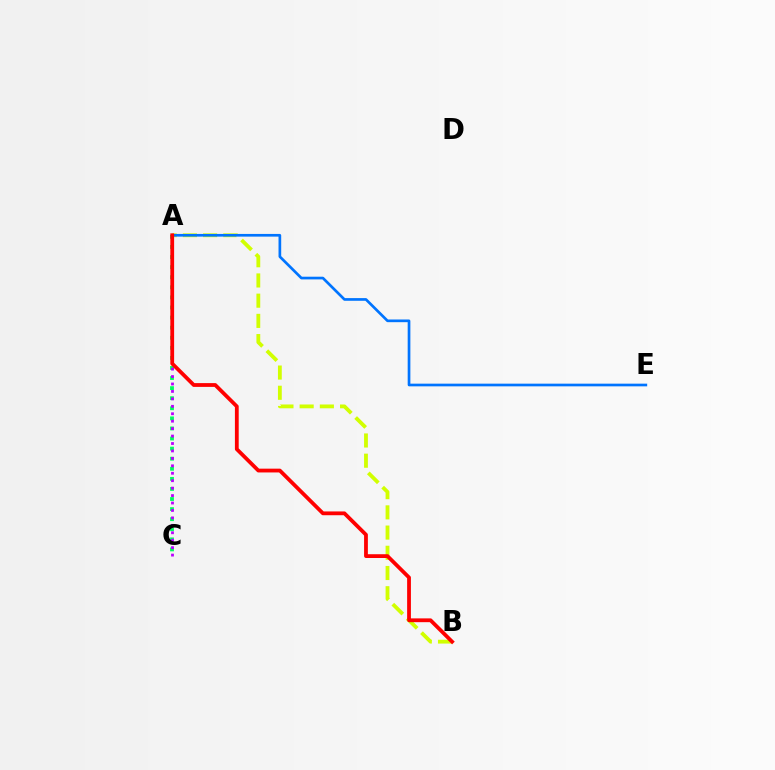{('A', 'C'): [{'color': '#00ff5c', 'line_style': 'dotted', 'thickness': 2.74}, {'color': '#b900ff', 'line_style': 'dotted', 'thickness': 2.02}], ('A', 'B'): [{'color': '#d1ff00', 'line_style': 'dashed', 'thickness': 2.75}, {'color': '#ff0000', 'line_style': 'solid', 'thickness': 2.73}], ('A', 'E'): [{'color': '#0074ff', 'line_style': 'solid', 'thickness': 1.93}]}